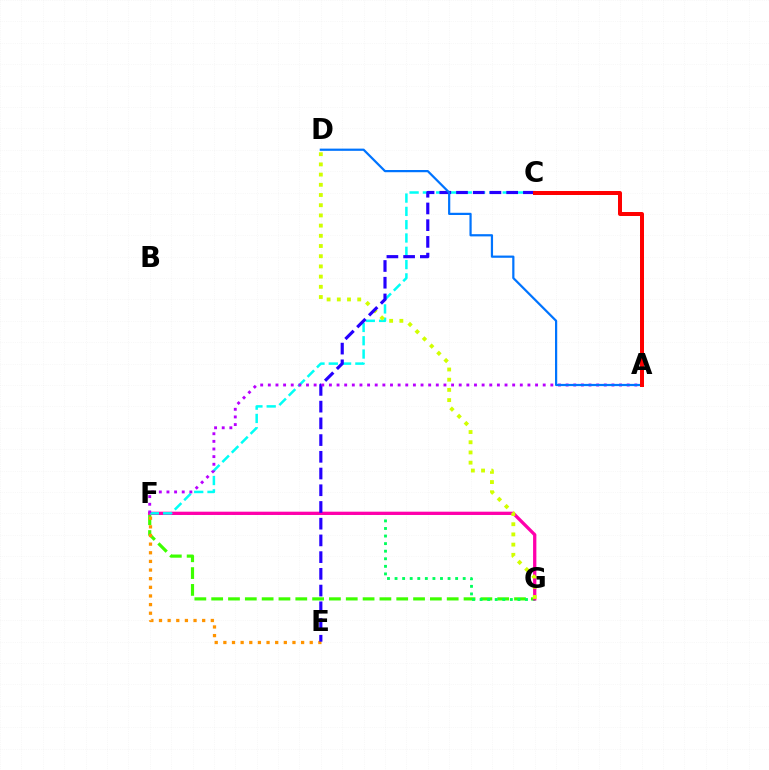{('F', 'G'): [{'color': '#3dff00', 'line_style': 'dashed', 'thickness': 2.29}, {'color': '#00ff5c', 'line_style': 'dotted', 'thickness': 2.06}, {'color': '#ff00ac', 'line_style': 'solid', 'thickness': 2.37}], ('E', 'F'): [{'color': '#ff9400', 'line_style': 'dotted', 'thickness': 2.35}], ('C', 'F'): [{'color': '#00fff6', 'line_style': 'dashed', 'thickness': 1.81}], ('D', 'G'): [{'color': '#d1ff00', 'line_style': 'dotted', 'thickness': 2.77}], ('C', 'E'): [{'color': '#2500ff', 'line_style': 'dashed', 'thickness': 2.27}], ('A', 'F'): [{'color': '#b900ff', 'line_style': 'dotted', 'thickness': 2.07}], ('A', 'D'): [{'color': '#0074ff', 'line_style': 'solid', 'thickness': 1.6}], ('A', 'C'): [{'color': '#ff0000', 'line_style': 'solid', 'thickness': 2.87}]}